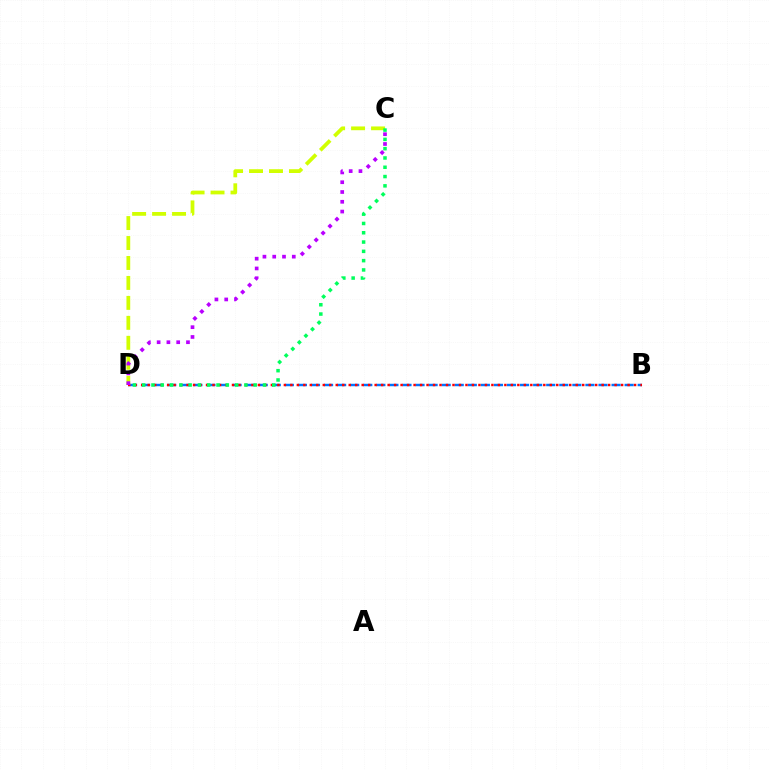{('B', 'D'): [{'color': '#0074ff', 'line_style': 'dashed', 'thickness': 1.78}, {'color': '#ff0000', 'line_style': 'dotted', 'thickness': 1.76}], ('C', 'D'): [{'color': '#d1ff00', 'line_style': 'dashed', 'thickness': 2.71}, {'color': '#00ff5c', 'line_style': 'dotted', 'thickness': 2.53}, {'color': '#b900ff', 'line_style': 'dotted', 'thickness': 2.66}]}